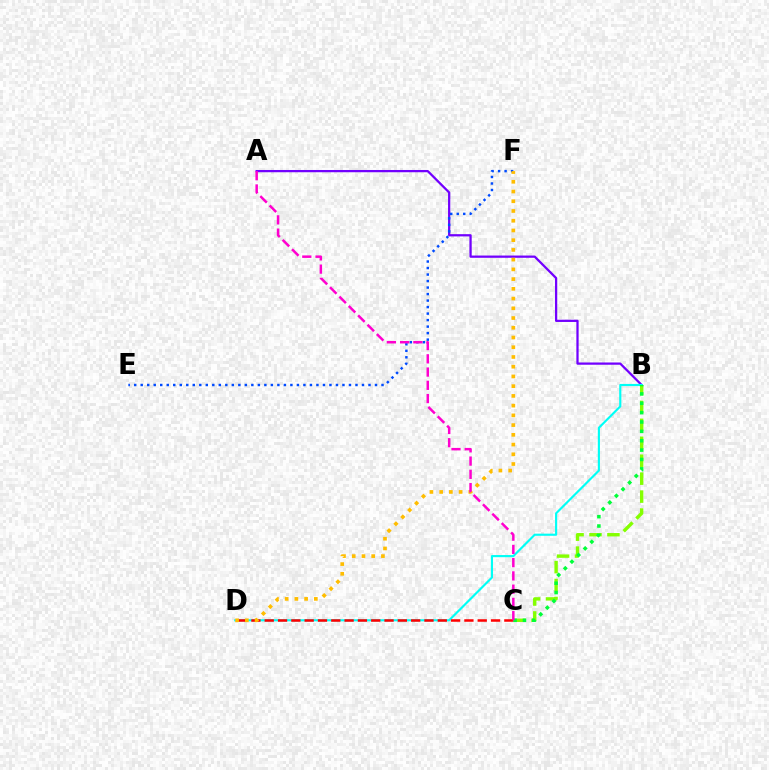{('A', 'B'): [{'color': '#7200ff', 'line_style': 'solid', 'thickness': 1.62}], ('B', 'D'): [{'color': '#00fff6', 'line_style': 'solid', 'thickness': 1.54}], ('B', 'C'): [{'color': '#84ff00', 'line_style': 'dashed', 'thickness': 2.44}, {'color': '#00ff39', 'line_style': 'dotted', 'thickness': 2.54}], ('E', 'F'): [{'color': '#004bff', 'line_style': 'dotted', 'thickness': 1.77}], ('C', 'D'): [{'color': '#ff0000', 'line_style': 'dashed', 'thickness': 1.81}], ('D', 'F'): [{'color': '#ffbd00', 'line_style': 'dotted', 'thickness': 2.64}], ('A', 'C'): [{'color': '#ff00cf', 'line_style': 'dashed', 'thickness': 1.8}]}